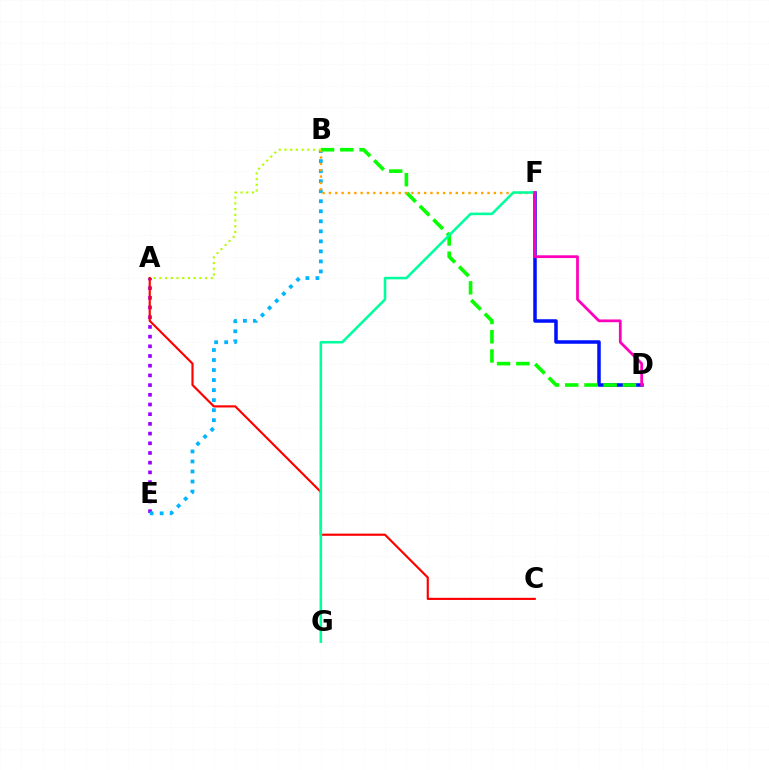{('D', 'F'): [{'color': '#0010ff', 'line_style': 'solid', 'thickness': 2.53}, {'color': '#ff00bd', 'line_style': 'solid', 'thickness': 1.99}], ('A', 'E'): [{'color': '#9b00ff', 'line_style': 'dotted', 'thickness': 2.63}], ('B', 'E'): [{'color': '#00b5ff', 'line_style': 'dotted', 'thickness': 2.72}], ('B', 'D'): [{'color': '#08ff00', 'line_style': 'dashed', 'thickness': 2.62}], ('B', 'F'): [{'color': '#ffa500', 'line_style': 'dotted', 'thickness': 1.72}], ('A', 'B'): [{'color': '#b3ff00', 'line_style': 'dotted', 'thickness': 1.55}], ('A', 'C'): [{'color': '#ff0000', 'line_style': 'solid', 'thickness': 1.56}], ('F', 'G'): [{'color': '#00ff9d', 'line_style': 'solid', 'thickness': 1.84}]}